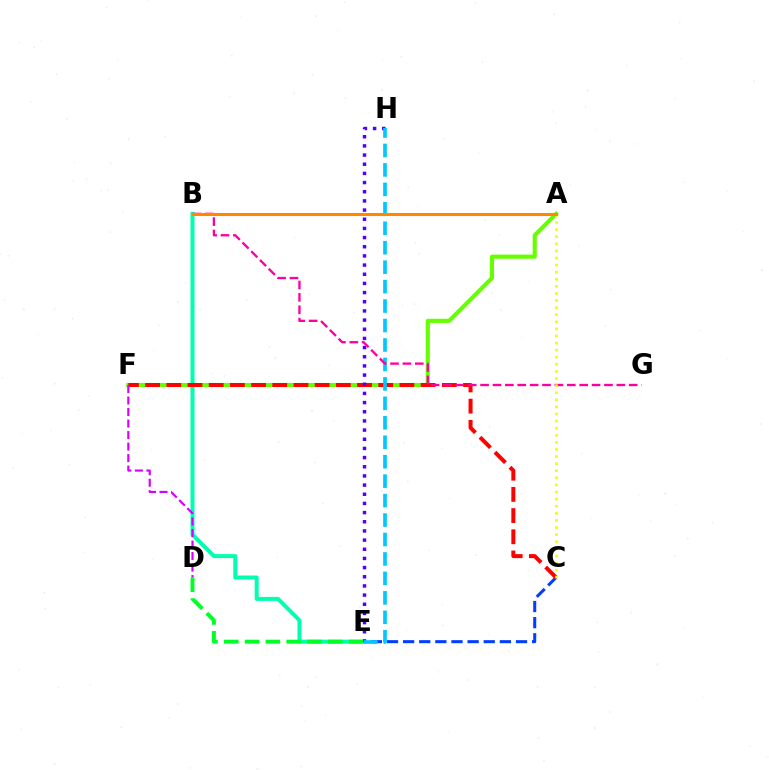{('C', 'E'): [{'color': '#003fff', 'line_style': 'dashed', 'thickness': 2.19}], ('B', 'E'): [{'color': '#00ffaf', 'line_style': 'solid', 'thickness': 2.87}], ('A', 'F'): [{'color': '#66ff00', 'line_style': 'solid', 'thickness': 2.98}], ('C', 'F'): [{'color': '#ff0000', 'line_style': 'dashed', 'thickness': 2.88}], ('E', 'H'): [{'color': '#4f00ff', 'line_style': 'dotted', 'thickness': 2.49}, {'color': '#00c7ff', 'line_style': 'dashed', 'thickness': 2.64}], ('D', 'E'): [{'color': '#00ff27', 'line_style': 'dashed', 'thickness': 2.82}], ('B', 'G'): [{'color': '#ff00a0', 'line_style': 'dashed', 'thickness': 1.68}], ('A', 'C'): [{'color': '#eeff00', 'line_style': 'dotted', 'thickness': 1.93}], ('A', 'B'): [{'color': '#ff8800', 'line_style': 'solid', 'thickness': 2.2}], ('D', 'F'): [{'color': '#d600ff', 'line_style': 'dashed', 'thickness': 1.56}]}